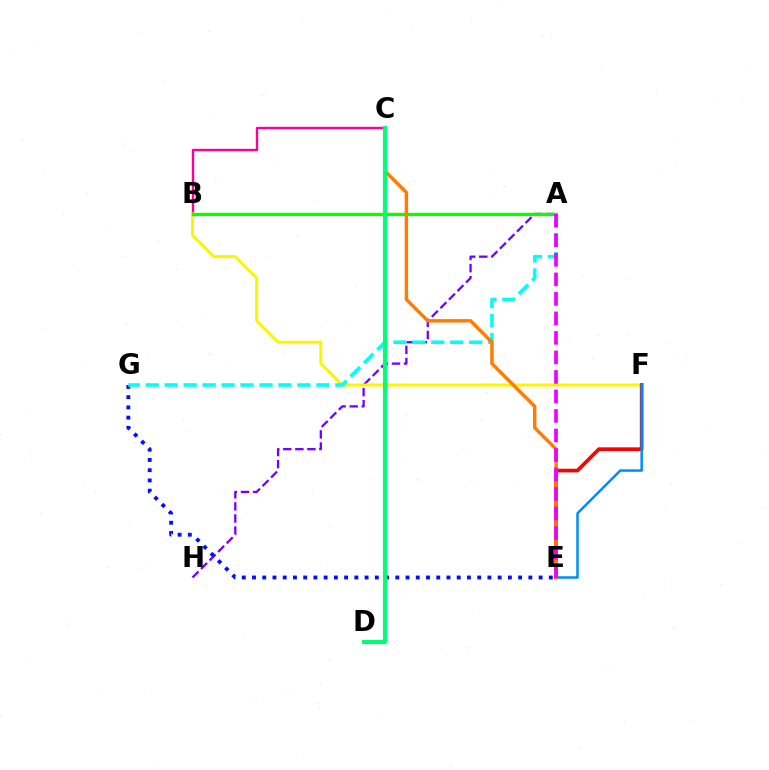{('A', 'H'): [{'color': '#7200ff', 'line_style': 'dashed', 'thickness': 1.64}], ('E', 'G'): [{'color': '#0010ff', 'line_style': 'dotted', 'thickness': 2.78}], ('B', 'C'): [{'color': '#ff0094', 'line_style': 'solid', 'thickness': 1.71}], ('B', 'F'): [{'color': '#fcf500', 'line_style': 'solid', 'thickness': 2.18}], ('A', 'B'): [{'color': '#84ff00', 'line_style': 'solid', 'thickness': 1.67}, {'color': '#08ff00', 'line_style': 'solid', 'thickness': 2.32}], ('E', 'F'): [{'color': '#ff0000', 'line_style': 'solid', 'thickness': 2.65}, {'color': '#008cff', 'line_style': 'solid', 'thickness': 1.8}], ('A', 'G'): [{'color': '#00fff6', 'line_style': 'dashed', 'thickness': 2.58}], ('C', 'E'): [{'color': '#ff7c00', 'line_style': 'solid', 'thickness': 2.47}], ('C', 'D'): [{'color': '#00ff74', 'line_style': 'solid', 'thickness': 2.93}], ('A', 'E'): [{'color': '#ee00ff', 'line_style': 'dashed', 'thickness': 2.65}]}